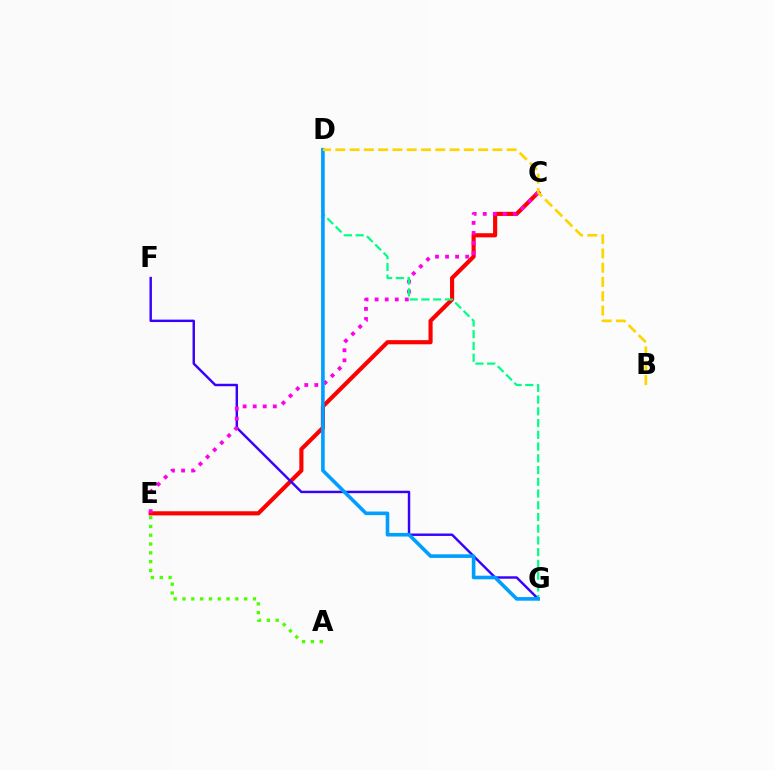{('C', 'E'): [{'color': '#ff0000', 'line_style': 'solid', 'thickness': 2.97}, {'color': '#ff00ed', 'line_style': 'dotted', 'thickness': 2.73}], ('A', 'E'): [{'color': '#4fff00', 'line_style': 'dotted', 'thickness': 2.4}], ('F', 'G'): [{'color': '#3700ff', 'line_style': 'solid', 'thickness': 1.75}], ('D', 'G'): [{'color': '#00ff86', 'line_style': 'dashed', 'thickness': 1.59}, {'color': '#009eff', 'line_style': 'solid', 'thickness': 2.6}], ('B', 'D'): [{'color': '#ffd500', 'line_style': 'dashed', 'thickness': 1.94}]}